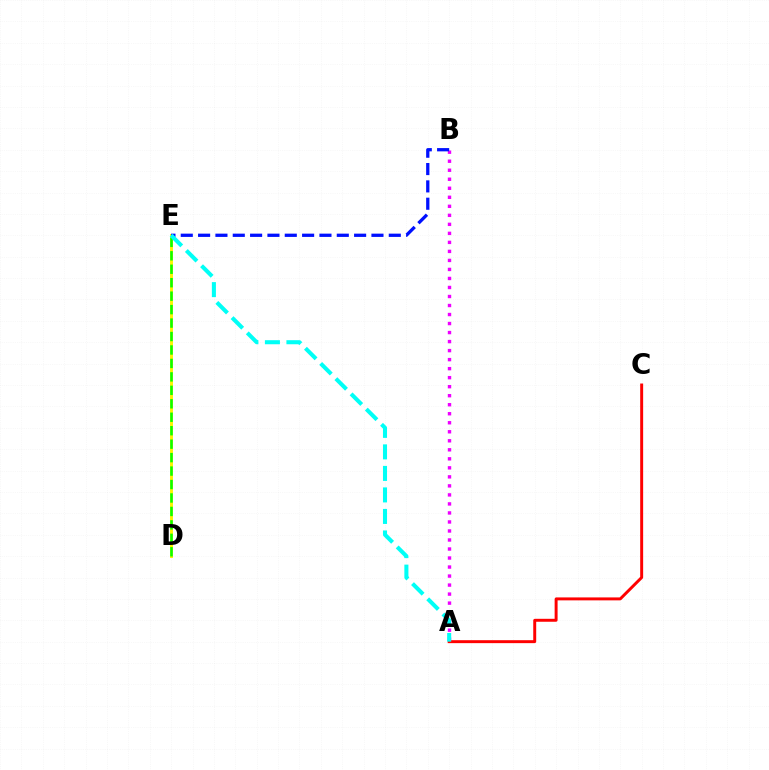{('D', 'E'): [{'color': '#fcf500', 'line_style': 'solid', 'thickness': 2.1}, {'color': '#08ff00', 'line_style': 'dashed', 'thickness': 1.83}], ('A', 'B'): [{'color': '#ee00ff', 'line_style': 'dotted', 'thickness': 2.45}], ('A', 'C'): [{'color': '#ff0000', 'line_style': 'solid', 'thickness': 2.12}], ('B', 'E'): [{'color': '#0010ff', 'line_style': 'dashed', 'thickness': 2.36}], ('A', 'E'): [{'color': '#00fff6', 'line_style': 'dashed', 'thickness': 2.92}]}